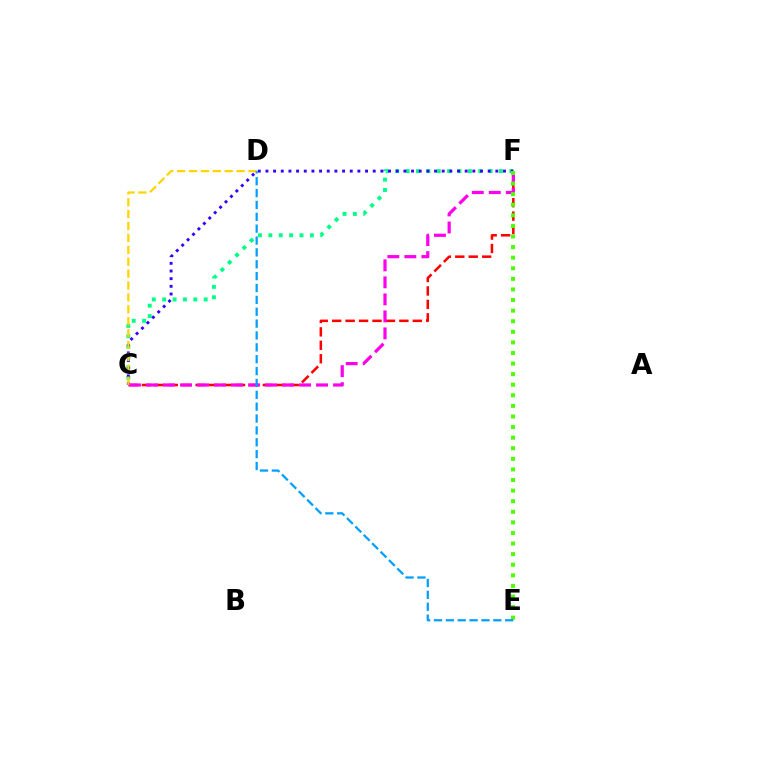{('C', 'F'): [{'color': '#00ff86', 'line_style': 'dotted', 'thickness': 2.82}, {'color': '#ff0000', 'line_style': 'dashed', 'thickness': 1.83}, {'color': '#3700ff', 'line_style': 'dotted', 'thickness': 2.08}, {'color': '#ff00ed', 'line_style': 'dashed', 'thickness': 2.31}], ('C', 'D'): [{'color': '#ffd500', 'line_style': 'dashed', 'thickness': 1.62}], ('E', 'F'): [{'color': '#4fff00', 'line_style': 'dotted', 'thickness': 2.88}], ('D', 'E'): [{'color': '#009eff', 'line_style': 'dashed', 'thickness': 1.61}]}